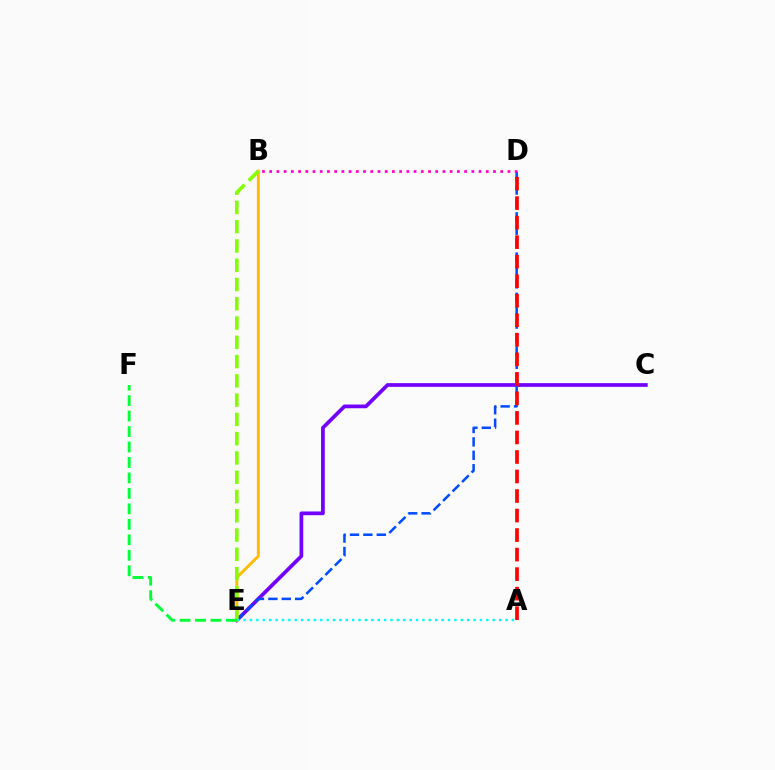{('C', 'E'): [{'color': '#7200ff', 'line_style': 'solid', 'thickness': 2.68}], ('D', 'E'): [{'color': '#004bff', 'line_style': 'dashed', 'thickness': 1.82}], ('B', 'E'): [{'color': '#ffbd00', 'line_style': 'solid', 'thickness': 2.12}, {'color': '#84ff00', 'line_style': 'dashed', 'thickness': 2.62}], ('B', 'D'): [{'color': '#ff00cf', 'line_style': 'dotted', 'thickness': 1.96}], ('E', 'F'): [{'color': '#00ff39', 'line_style': 'dashed', 'thickness': 2.1}], ('A', 'D'): [{'color': '#ff0000', 'line_style': 'dashed', 'thickness': 2.65}], ('A', 'E'): [{'color': '#00fff6', 'line_style': 'dotted', 'thickness': 1.74}]}